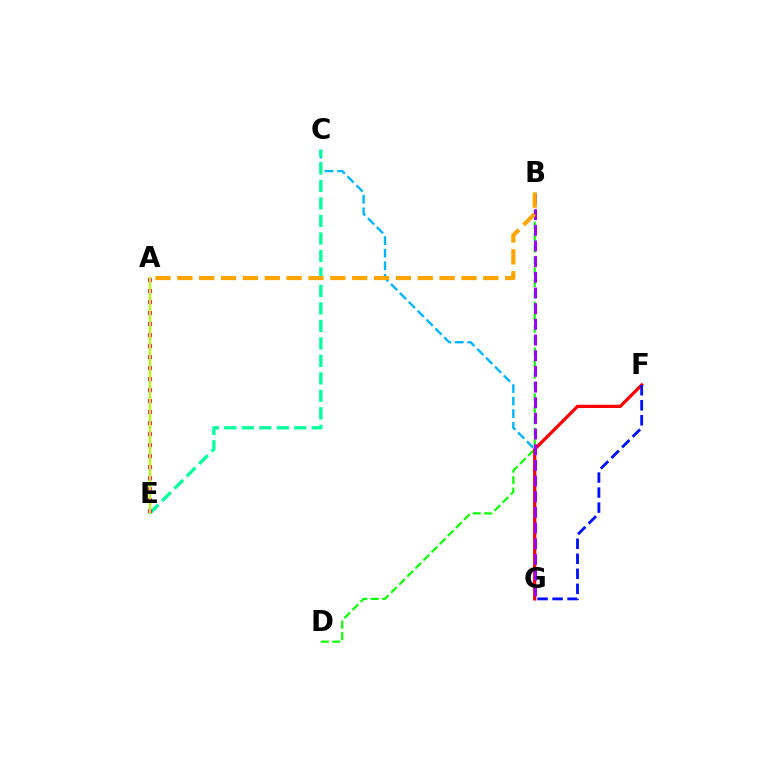{('B', 'D'): [{'color': '#08ff00', 'line_style': 'dashed', 'thickness': 1.56}], ('C', 'G'): [{'color': '#00b5ff', 'line_style': 'dashed', 'thickness': 1.71}], ('F', 'G'): [{'color': '#ff0000', 'line_style': 'solid', 'thickness': 2.33}, {'color': '#0010ff', 'line_style': 'dashed', 'thickness': 2.04}], ('C', 'E'): [{'color': '#00ff9d', 'line_style': 'dashed', 'thickness': 2.38}], ('B', 'G'): [{'color': '#9b00ff', 'line_style': 'dashed', 'thickness': 2.13}], ('A', 'B'): [{'color': '#ffa500', 'line_style': 'dashed', 'thickness': 2.97}], ('A', 'E'): [{'color': '#ff00bd', 'line_style': 'dotted', 'thickness': 2.99}, {'color': '#b3ff00', 'line_style': 'solid', 'thickness': 1.66}]}